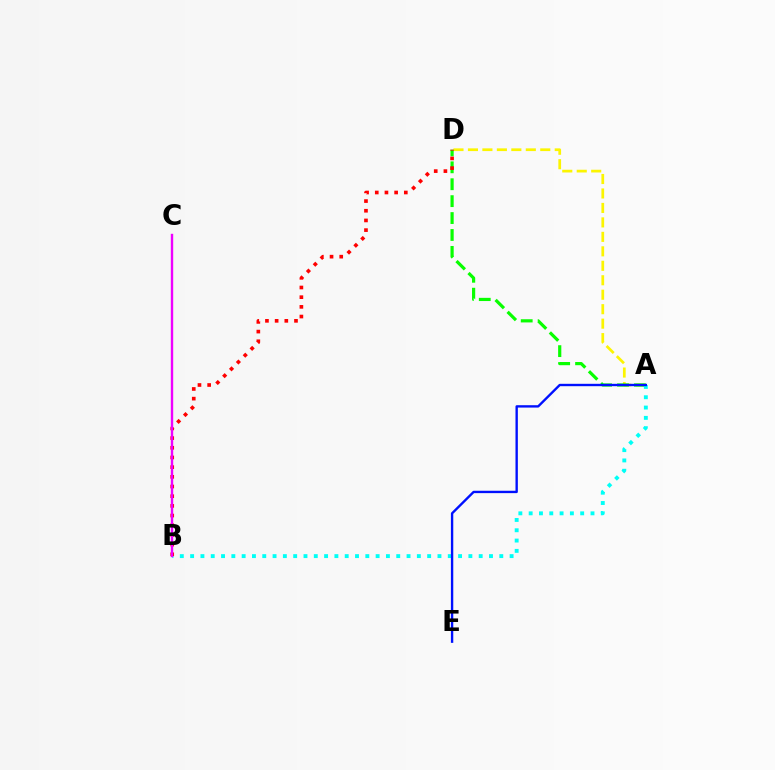{('A', 'D'): [{'color': '#fcf500', 'line_style': 'dashed', 'thickness': 1.97}, {'color': '#08ff00', 'line_style': 'dashed', 'thickness': 2.3}], ('A', 'B'): [{'color': '#00fff6', 'line_style': 'dotted', 'thickness': 2.8}], ('B', 'D'): [{'color': '#ff0000', 'line_style': 'dotted', 'thickness': 2.63}], ('A', 'E'): [{'color': '#0010ff', 'line_style': 'solid', 'thickness': 1.71}], ('B', 'C'): [{'color': '#ee00ff', 'line_style': 'solid', 'thickness': 1.72}]}